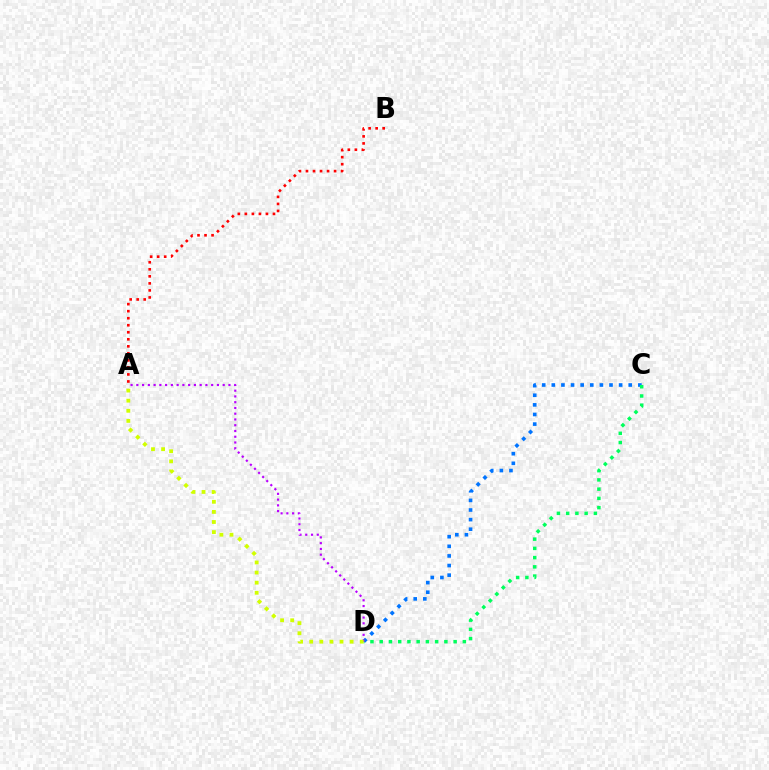{('A', 'B'): [{'color': '#ff0000', 'line_style': 'dotted', 'thickness': 1.91}], ('C', 'D'): [{'color': '#0074ff', 'line_style': 'dotted', 'thickness': 2.61}, {'color': '#00ff5c', 'line_style': 'dotted', 'thickness': 2.51}], ('A', 'D'): [{'color': '#b900ff', 'line_style': 'dotted', 'thickness': 1.56}, {'color': '#d1ff00', 'line_style': 'dotted', 'thickness': 2.74}]}